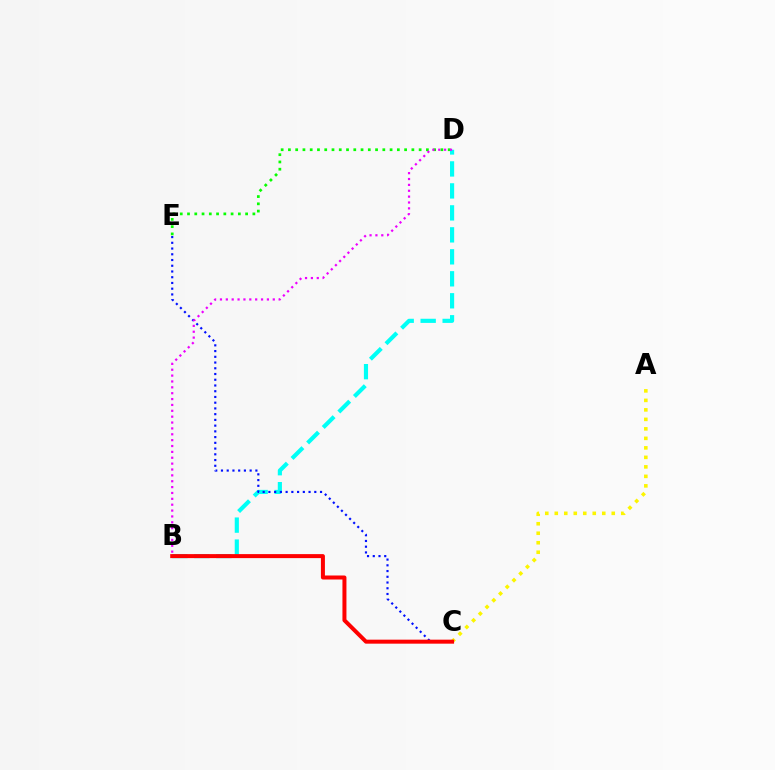{('D', 'E'): [{'color': '#08ff00', 'line_style': 'dotted', 'thickness': 1.97}], ('B', 'D'): [{'color': '#00fff6', 'line_style': 'dashed', 'thickness': 2.99}, {'color': '#ee00ff', 'line_style': 'dotted', 'thickness': 1.59}], ('C', 'E'): [{'color': '#0010ff', 'line_style': 'dotted', 'thickness': 1.56}], ('A', 'C'): [{'color': '#fcf500', 'line_style': 'dotted', 'thickness': 2.58}], ('B', 'C'): [{'color': '#ff0000', 'line_style': 'solid', 'thickness': 2.88}]}